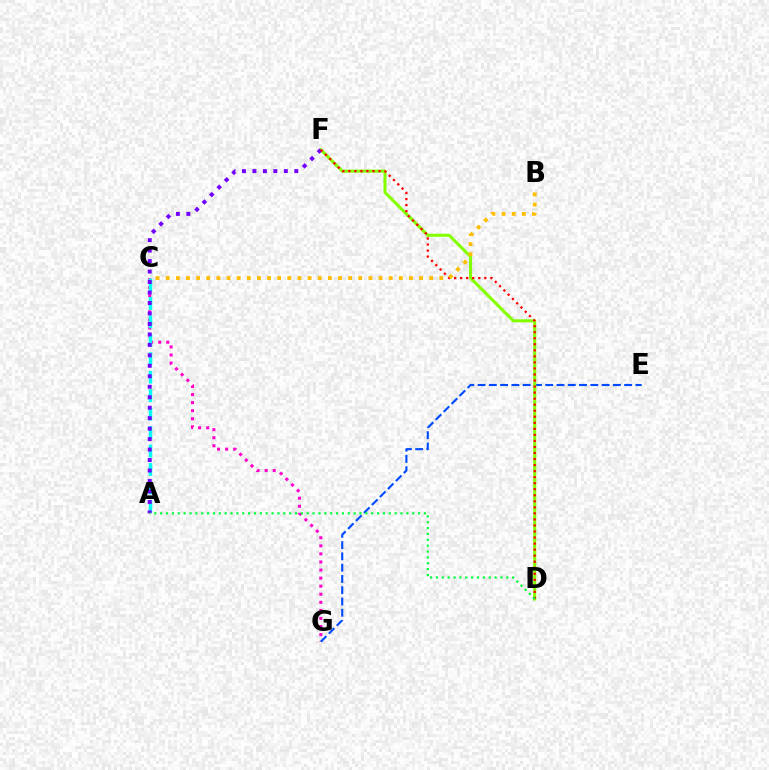{('C', 'G'): [{'color': '#ff00cf', 'line_style': 'dotted', 'thickness': 2.19}], ('E', 'G'): [{'color': '#004bff', 'line_style': 'dashed', 'thickness': 1.53}], ('A', 'C'): [{'color': '#00fff6', 'line_style': 'dashed', 'thickness': 2.51}], ('D', 'F'): [{'color': '#84ff00', 'line_style': 'solid', 'thickness': 2.22}, {'color': '#ff0000', 'line_style': 'dotted', 'thickness': 1.64}], ('A', 'F'): [{'color': '#7200ff', 'line_style': 'dotted', 'thickness': 2.85}], ('A', 'D'): [{'color': '#00ff39', 'line_style': 'dotted', 'thickness': 1.59}], ('B', 'C'): [{'color': '#ffbd00', 'line_style': 'dotted', 'thickness': 2.75}]}